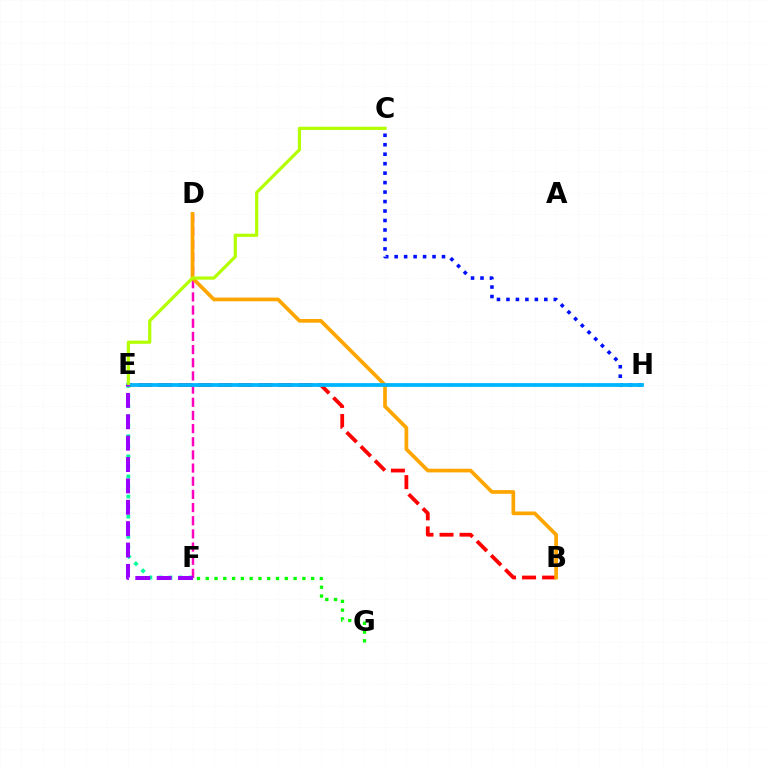{('E', 'F'): [{'color': '#00ff9d', 'line_style': 'dotted', 'thickness': 2.73}, {'color': '#9b00ff', 'line_style': 'dashed', 'thickness': 2.9}], ('D', 'F'): [{'color': '#ff00bd', 'line_style': 'dashed', 'thickness': 1.79}], ('C', 'H'): [{'color': '#0010ff', 'line_style': 'dotted', 'thickness': 2.57}], ('B', 'E'): [{'color': '#ff0000', 'line_style': 'dashed', 'thickness': 2.72}], ('B', 'D'): [{'color': '#ffa500', 'line_style': 'solid', 'thickness': 2.66}], ('E', 'H'): [{'color': '#00b5ff', 'line_style': 'solid', 'thickness': 2.72}], ('C', 'E'): [{'color': '#b3ff00', 'line_style': 'solid', 'thickness': 2.3}], ('F', 'G'): [{'color': '#08ff00', 'line_style': 'dotted', 'thickness': 2.39}]}